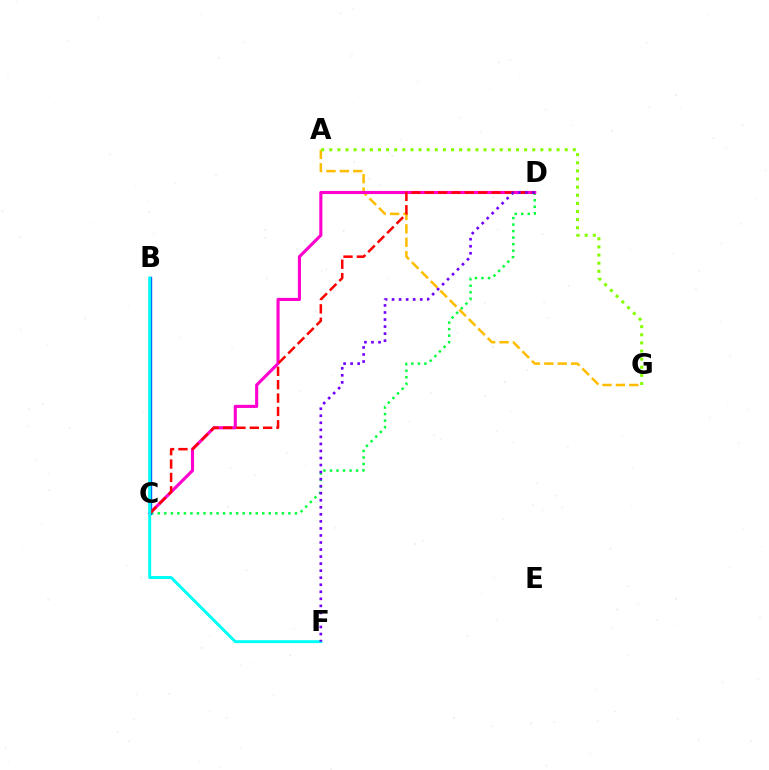{('C', 'D'): [{'color': '#00ff39', 'line_style': 'dotted', 'thickness': 1.77}, {'color': '#ff00cf', 'line_style': 'solid', 'thickness': 2.24}, {'color': '#ff0000', 'line_style': 'dashed', 'thickness': 1.82}], ('A', 'G'): [{'color': '#ffbd00', 'line_style': 'dashed', 'thickness': 1.82}, {'color': '#84ff00', 'line_style': 'dotted', 'thickness': 2.21}], ('B', 'C'): [{'color': '#004bff', 'line_style': 'solid', 'thickness': 2.42}], ('B', 'F'): [{'color': '#00fff6', 'line_style': 'solid', 'thickness': 2.13}], ('D', 'F'): [{'color': '#7200ff', 'line_style': 'dotted', 'thickness': 1.91}]}